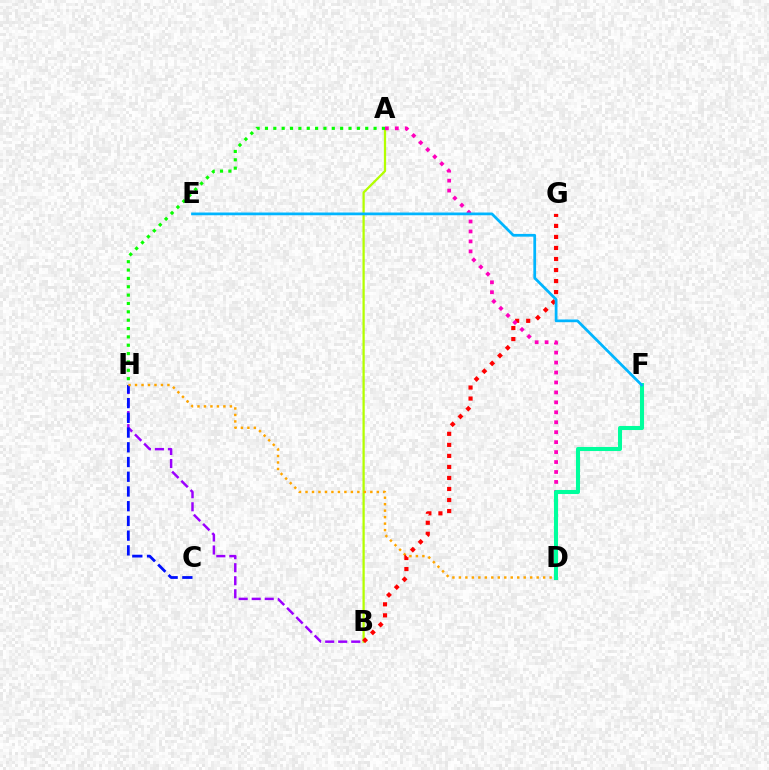{('B', 'H'): [{'color': '#9b00ff', 'line_style': 'dashed', 'thickness': 1.77}], ('C', 'H'): [{'color': '#0010ff', 'line_style': 'dashed', 'thickness': 2.0}], ('A', 'B'): [{'color': '#b3ff00', 'line_style': 'solid', 'thickness': 1.62}], ('D', 'H'): [{'color': '#ffa500', 'line_style': 'dotted', 'thickness': 1.76}], ('B', 'G'): [{'color': '#ff0000', 'line_style': 'dotted', 'thickness': 3.0}], ('A', 'D'): [{'color': '#ff00bd', 'line_style': 'dotted', 'thickness': 2.7}], ('D', 'F'): [{'color': '#00ff9d', 'line_style': 'solid', 'thickness': 2.93}], ('A', 'H'): [{'color': '#08ff00', 'line_style': 'dotted', 'thickness': 2.27}], ('E', 'F'): [{'color': '#00b5ff', 'line_style': 'solid', 'thickness': 1.98}]}